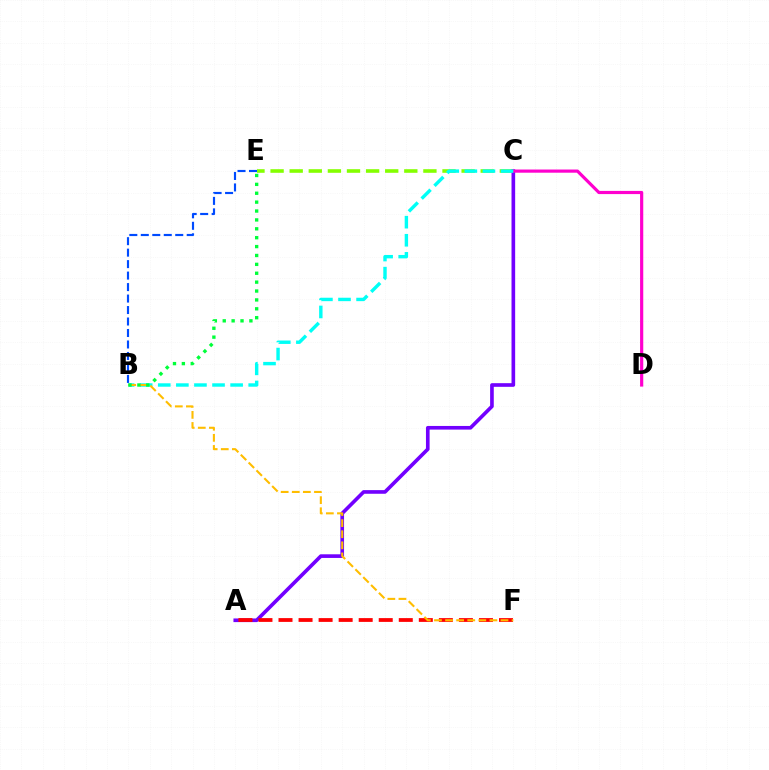{('C', 'E'): [{'color': '#84ff00', 'line_style': 'dashed', 'thickness': 2.6}], ('A', 'C'): [{'color': '#7200ff', 'line_style': 'solid', 'thickness': 2.63}], ('C', 'D'): [{'color': '#ff00cf', 'line_style': 'solid', 'thickness': 2.29}], ('B', 'C'): [{'color': '#00fff6', 'line_style': 'dashed', 'thickness': 2.46}], ('A', 'F'): [{'color': '#ff0000', 'line_style': 'dashed', 'thickness': 2.72}], ('B', 'F'): [{'color': '#ffbd00', 'line_style': 'dashed', 'thickness': 1.51}], ('B', 'E'): [{'color': '#00ff39', 'line_style': 'dotted', 'thickness': 2.42}, {'color': '#004bff', 'line_style': 'dashed', 'thickness': 1.56}]}